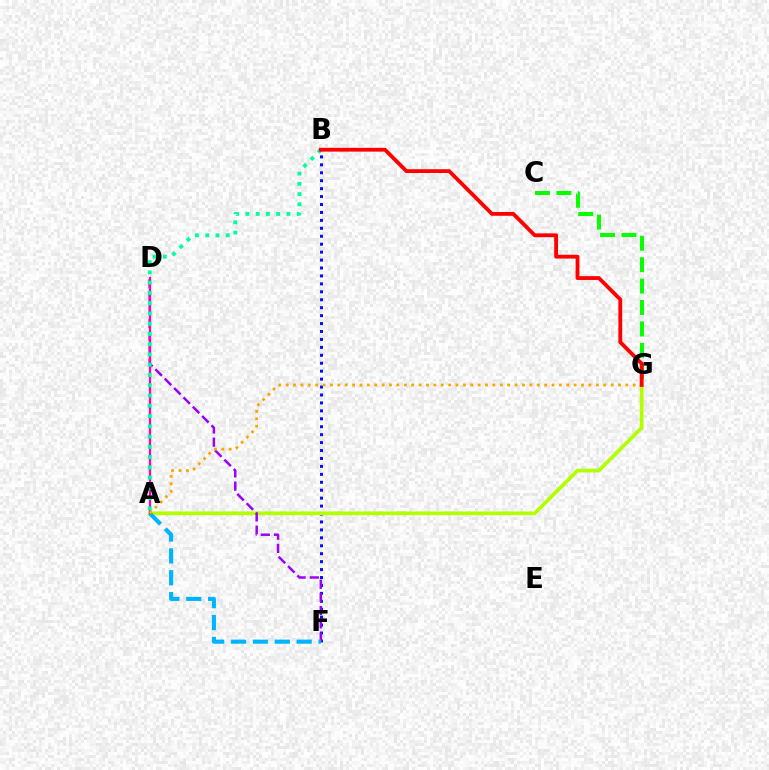{('B', 'F'): [{'color': '#0010ff', 'line_style': 'dotted', 'thickness': 2.16}], ('C', 'G'): [{'color': '#08ff00', 'line_style': 'dashed', 'thickness': 2.91}], ('A', 'G'): [{'color': '#b3ff00', 'line_style': 'solid', 'thickness': 2.68}, {'color': '#ffa500', 'line_style': 'dotted', 'thickness': 2.01}], ('D', 'F'): [{'color': '#9b00ff', 'line_style': 'dashed', 'thickness': 1.79}], ('A', 'F'): [{'color': '#00b5ff', 'line_style': 'dashed', 'thickness': 2.97}], ('A', 'D'): [{'color': '#ff00bd', 'line_style': 'solid', 'thickness': 1.61}], ('A', 'B'): [{'color': '#00ff9d', 'line_style': 'dotted', 'thickness': 2.79}], ('B', 'G'): [{'color': '#ff0000', 'line_style': 'solid', 'thickness': 2.75}]}